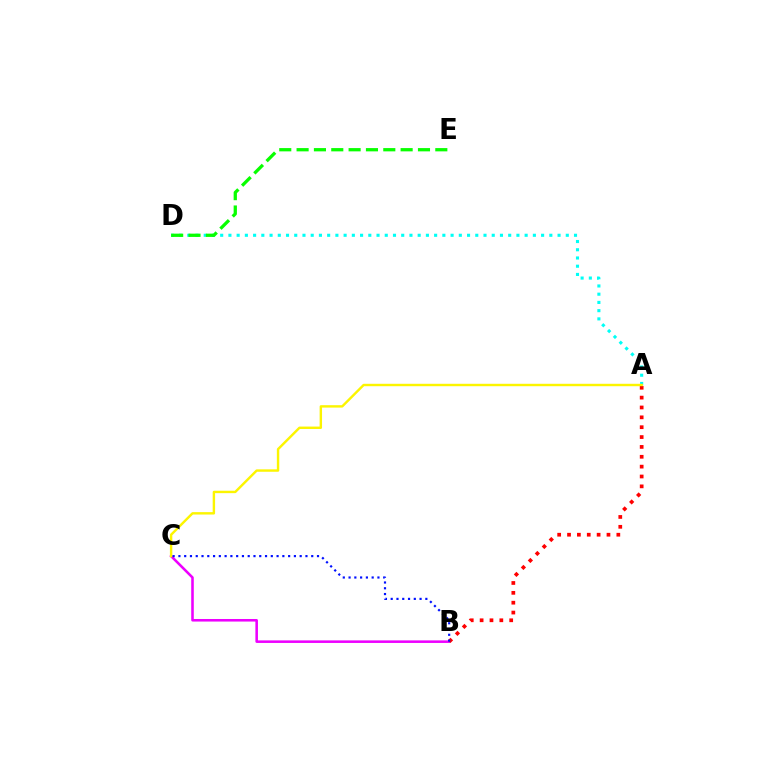{('B', 'C'): [{'color': '#ee00ff', 'line_style': 'solid', 'thickness': 1.84}, {'color': '#0010ff', 'line_style': 'dotted', 'thickness': 1.57}], ('A', 'D'): [{'color': '#00fff6', 'line_style': 'dotted', 'thickness': 2.24}], ('A', 'B'): [{'color': '#ff0000', 'line_style': 'dotted', 'thickness': 2.68}], ('D', 'E'): [{'color': '#08ff00', 'line_style': 'dashed', 'thickness': 2.36}], ('A', 'C'): [{'color': '#fcf500', 'line_style': 'solid', 'thickness': 1.74}]}